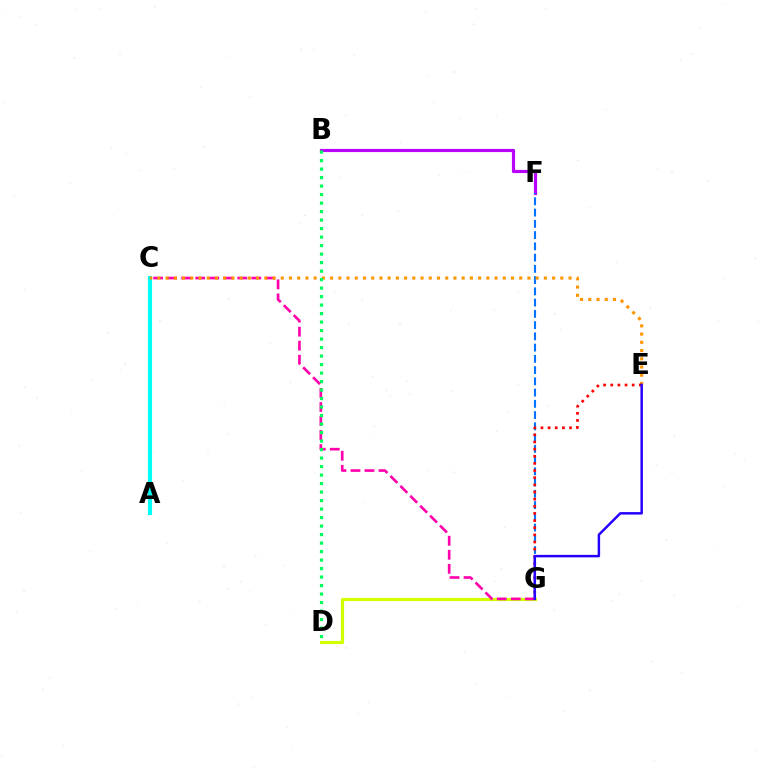{('B', 'F'): [{'color': '#b900ff', 'line_style': 'solid', 'thickness': 2.28}], ('D', 'G'): [{'color': '#d1ff00', 'line_style': 'solid', 'thickness': 2.27}], ('F', 'G'): [{'color': '#0074ff', 'line_style': 'dashed', 'thickness': 1.53}], ('A', 'C'): [{'color': '#3dff00', 'line_style': 'solid', 'thickness': 1.6}, {'color': '#00fff6', 'line_style': 'solid', 'thickness': 3.0}], ('C', 'G'): [{'color': '#ff00ac', 'line_style': 'dashed', 'thickness': 1.91}], ('C', 'E'): [{'color': '#ff9400', 'line_style': 'dotted', 'thickness': 2.23}], ('E', 'G'): [{'color': '#ff0000', 'line_style': 'dotted', 'thickness': 1.94}, {'color': '#2500ff', 'line_style': 'solid', 'thickness': 1.78}], ('B', 'D'): [{'color': '#00ff5c', 'line_style': 'dotted', 'thickness': 2.31}]}